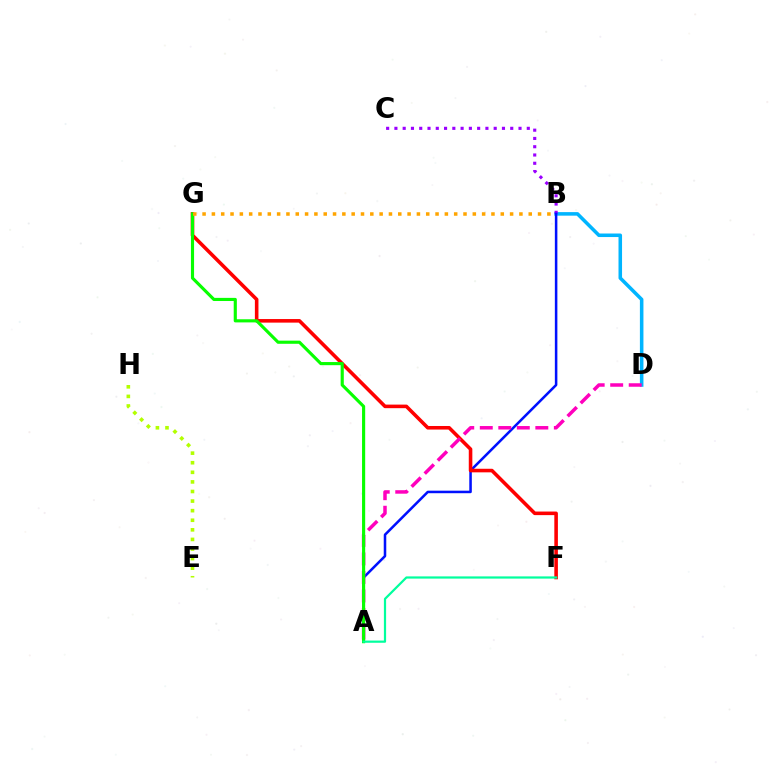{('B', 'D'): [{'color': '#00b5ff', 'line_style': 'solid', 'thickness': 2.55}], ('B', 'C'): [{'color': '#9b00ff', 'line_style': 'dotted', 'thickness': 2.25}], ('A', 'B'): [{'color': '#0010ff', 'line_style': 'solid', 'thickness': 1.83}], ('F', 'G'): [{'color': '#ff0000', 'line_style': 'solid', 'thickness': 2.57}], ('A', 'D'): [{'color': '#ff00bd', 'line_style': 'dashed', 'thickness': 2.52}], ('A', 'G'): [{'color': '#08ff00', 'line_style': 'solid', 'thickness': 2.26}], ('A', 'F'): [{'color': '#00ff9d', 'line_style': 'solid', 'thickness': 1.59}], ('E', 'H'): [{'color': '#b3ff00', 'line_style': 'dotted', 'thickness': 2.6}], ('B', 'G'): [{'color': '#ffa500', 'line_style': 'dotted', 'thickness': 2.53}]}